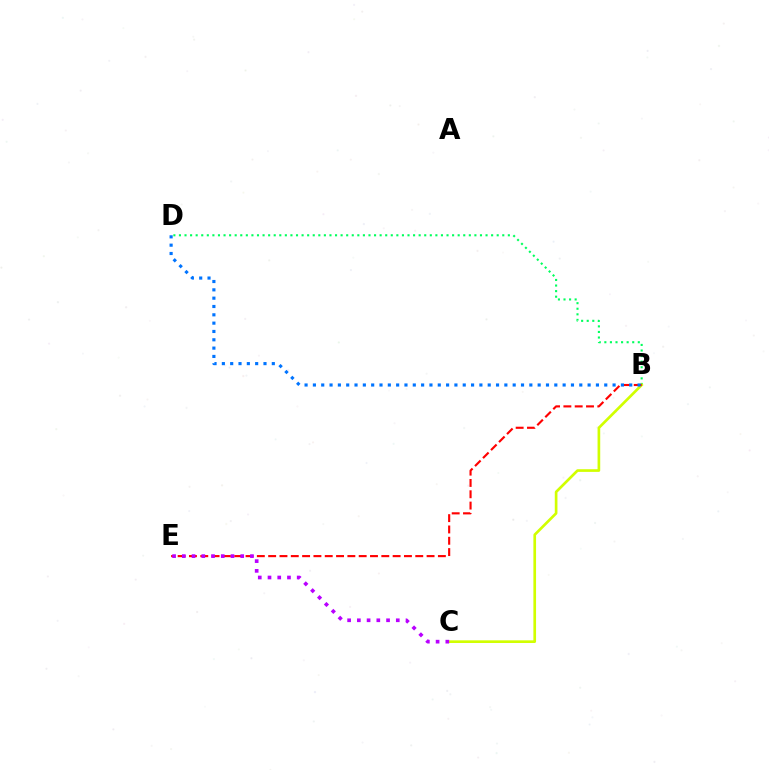{('B', 'D'): [{'color': '#00ff5c', 'line_style': 'dotted', 'thickness': 1.51}, {'color': '#0074ff', 'line_style': 'dotted', 'thickness': 2.26}], ('B', 'C'): [{'color': '#d1ff00', 'line_style': 'solid', 'thickness': 1.92}], ('B', 'E'): [{'color': '#ff0000', 'line_style': 'dashed', 'thickness': 1.54}], ('C', 'E'): [{'color': '#b900ff', 'line_style': 'dotted', 'thickness': 2.64}]}